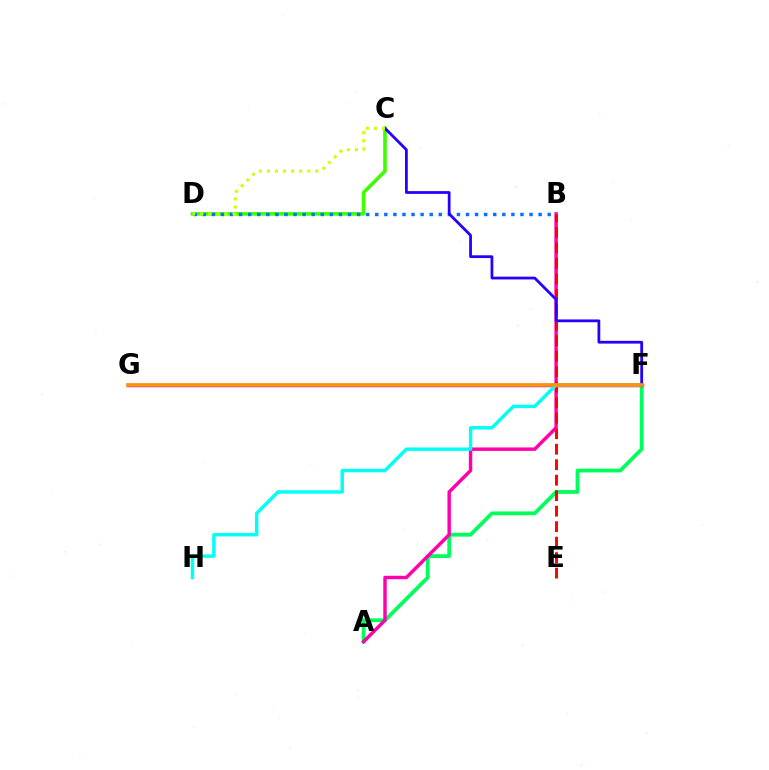{('A', 'F'): [{'color': '#00ff5c', 'line_style': 'solid', 'thickness': 2.73}], ('A', 'B'): [{'color': '#ff00ac', 'line_style': 'solid', 'thickness': 2.47}], ('F', 'G'): [{'color': '#b900ff', 'line_style': 'solid', 'thickness': 2.49}, {'color': '#ff9400', 'line_style': 'solid', 'thickness': 2.59}], ('C', 'D'): [{'color': '#3dff00', 'line_style': 'solid', 'thickness': 2.6}, {'color': '#d1ff00', 'line_style': 'dotted', 'thickness': 2.19}], ('B', 'D'): [{'color': '#0074ff', 'line_style': 'dotted', 'thickness': 2.47}], ('B', 'E'): [{'color': '#ff0000', 'line_style': 'dashed', 'thickness': 2.1}], ('F', 'H'): [{'color': '#00fff6', 'line_style': 'solid', 'thickness': 2.47}], ('C', 'F'): [{'color': '#2500ff', 'line_style': 'solid', 'thickness': 1.99}]}